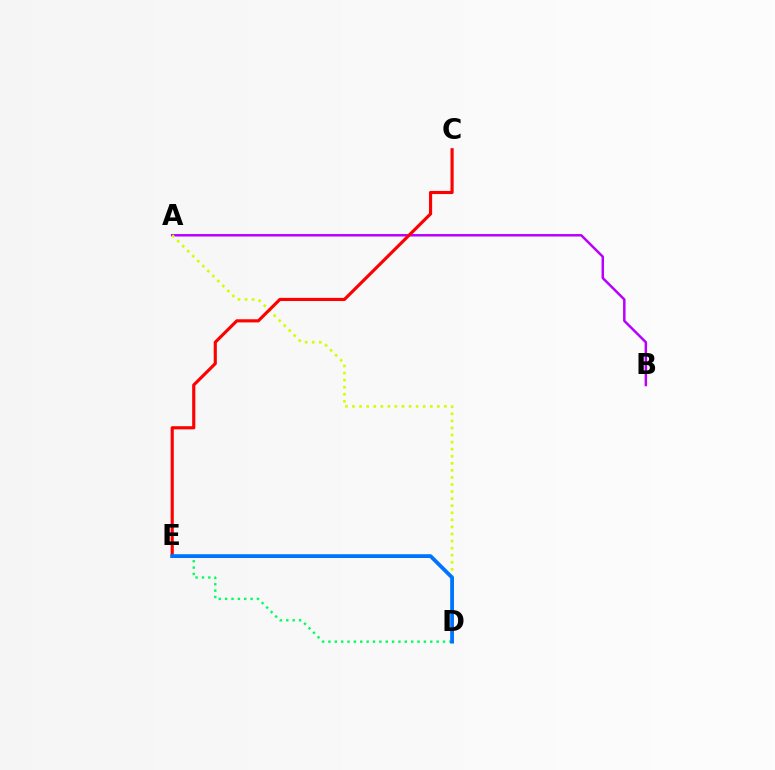{('A', 'B'): [{'color': '#b900ff', 'line_style': 'solid', 'thickness': 1.78}], ('A', 'D'): [{'color': '#d1ff00', 'line_style': 'dotted', 'thickness': 1.92}], ('D', 'E'): [{'color': '#00ff5c', 'line_style': 'dotted', 'thickness': 1.73}, {'color': '#0074ff', 'line_style': 'solid', 'thickness': 2.73}], ('C', 'E'): [{'color': '#ff0000', 'line_style': 'solid', 'thickness': 2.26}]}